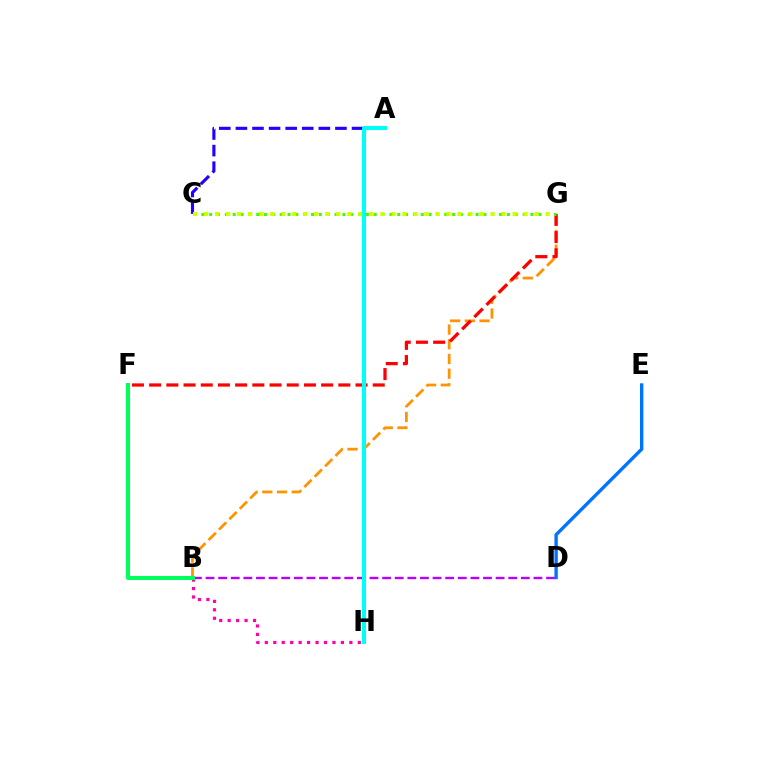{('B', 'G'): [{'color': '#ff9400', 'line_style': 'dashed', 'thickness': 2.0}], ('B', 'D'): [{'color': '#b900ff', 'line_style': 'dashed', 'thickness': 1.71}], ('B', 'H'): [{'color': '#ff00ac', 'line_style': 'dotted', 'thickness': 2.3}], ('A', 'C'): [{'color': '#2500ff', 'line_style': 'dashed', 'thickness': 2.25}], ('D', 'E'): [{'color': '#0074ff', 'line_style': 'solid', 'thickness': 2.43}], ('F', 'G'): [{'color': '#ff0000', 'line_style': 'dashed', 'thickness': 2.34}], ('B', 'F'): [{'color': '#00ff5c', 'line_style': 'solid', 'thickness': 2.9}], ('C', 'G'): [{'color': '#3dff00', 'line_style': 'dotted', 'thickness': 2.13}, {'color': '#d1ff00', 'line_style': 'dotted', 'thickness': 2.99}], ('A', 'H'): [{'color': '#00fff6', 'line_style': 'solid', 'thickness': 2.92}]}